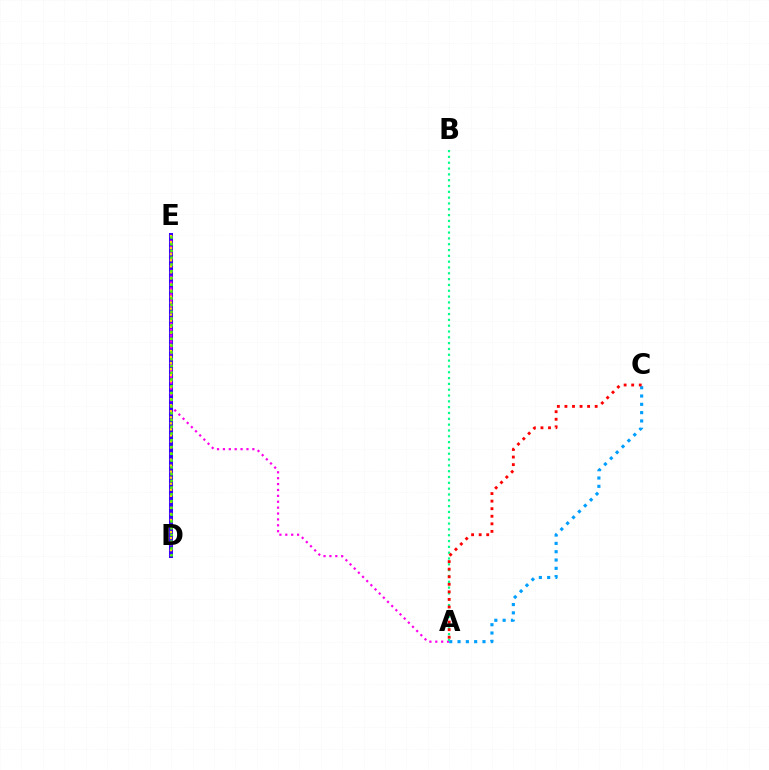{('D', 'E'): [{'color': '#3700ff', 'line_style': 'solid', 'thickness': 2.91}, {'color': '#ffd500', 'line_style': 'dotted', 'thickness': 1.64}, {'color': '#4fff00', 'line_style': 'dotted', 'thickness': 1.84}], ('A', 'E'): [{'color': '#ff00ed', 'line_style': 'dotted', 'thickness': 1.6}], ('A', 'C'): [{'color': '#009eff', 'line_style': 'dotted', 'thickness': 2.26}, {'color': '#ff0000', 'line_style': 'dotted', 'thickness': 2.05}], ('A', 'B'): [{'color': '#00ff86', 'line_style': 'dotted', 'thickness': 1.58}]}